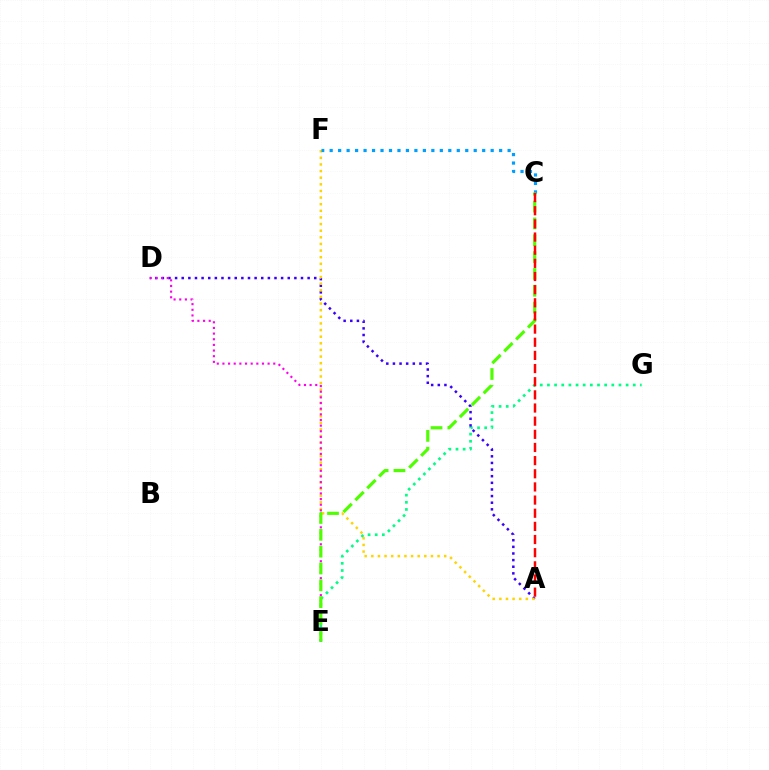{('E', 'G'): [{'color': '#00ff86', 'line_style': 'dotted', 'thickness': 1.94}], ('A', 'D'): [{'color': '#3700ff', 'line_style': 'dotted', 'thickness': 1.8}], ('A', 'F'): [{'color': '#ffd500', 'line_style': 'dotted', 'thickness': 1.8}], ('D', 'E'): [{'color': '#ff00ed', 'line_style': 'dotted', 'thickness': 1.54}], ('C', 'F'): [{'color': '#009eff', 'line_style': 'dotted', 'thickness': 2.3}], ('C', 'E'): [{'color': '#4fff00', 'line_style': 'dashed', 'thickness': 2.29}], ('A', 'C'): [{'color': '#ff0000', 'line_style': 'dashed', 'thickness': 1.79}]}